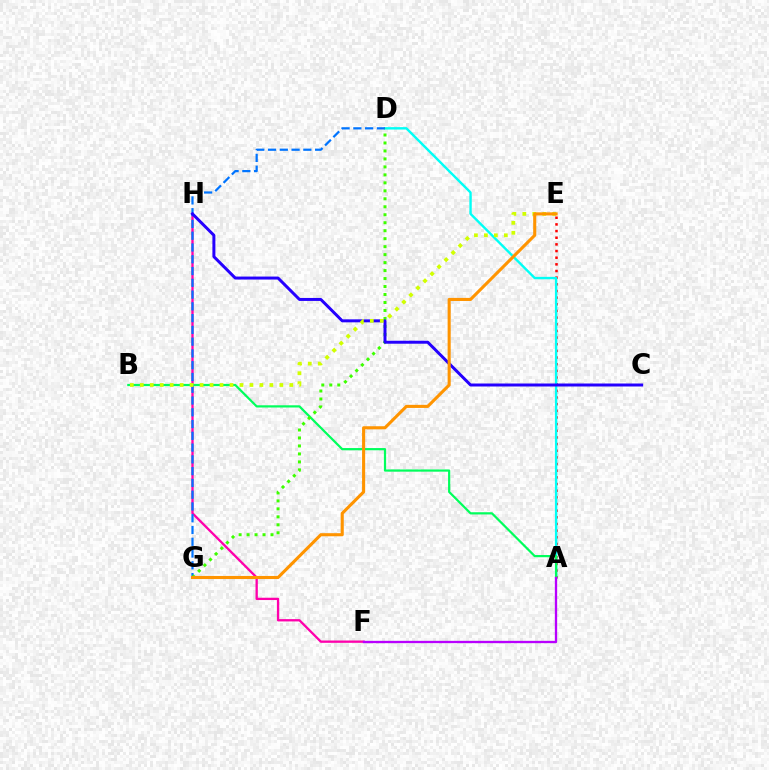{('F', 'H'): [{'color': '#ff00ac', 'line_style': 'solid', 'thickness': 1.66}], ('A', 'E'): [{'color': '#ff0000', 'line_style': 'dotted', 'thickness': 1.81}], ('A', 'D'): [{'color': '#00fff6', 'line_style': 'solid', 'thickness': 1.72}], ('A', 'B'): [{'color': '#00ff5c', 'line_style': 'solid', 'thickness': 1.59}], ('D', 'G'): [{'color': '#0074ff', 'line_style': 'dashed', 'thickness': 1.6}, {'color': '#3dff00', 'line_style': 'dotted', 'thickness': 2.17}], ('C', 'H'): [{'color': '#2500ff', 'line_style': 'solid', 'thickness': 2.15}], ('B', 'E'): [{'color': '#d1ff00', 'line_style': 'dotted', 'thickness': 2.71}], ('E', 'G'): [{'color': '#ff9400', 'line_style': 'solid', 'thickness': 2.22}], ('A', 'F'): [{'color': '#b900ff', 'line_style': 'solid', 'thickness': 1.67}]}